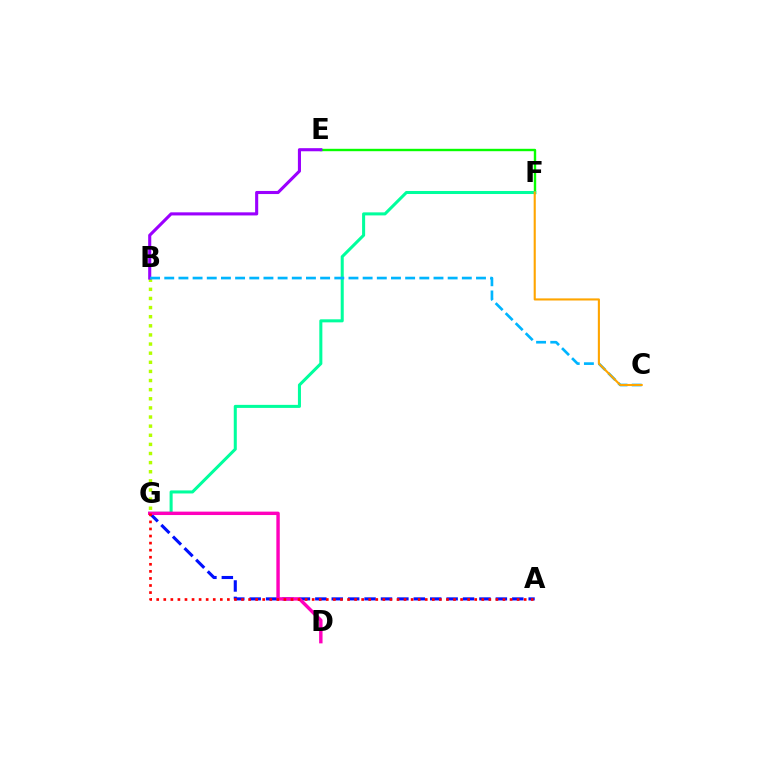{('E', 'F'): [{'color': '#08ff00', 'line_style': 'solid', 'thickness': 1.72}], ('A', 'G'): [{'color': '#0010ff', 'line_style': 'dashed', 'thickness': 2.23}, {'color': '#ff0000', 'line_style': 'dotted', 'thickness': 1.92}], ('B', 'G'): [{'color': '#b3ff00', 'line_style': 'dotted', 'thickness': 2.48}], ('F', 'G'): [{'color': '#00ff9d', 'line_style': 'solid', 'thickness': 2.19}], ('B', 'E'): [{'color': '#9b00ff', 'line_style': 'solid', 'thickness': 2.23}], ('D', 'G'): [{'color': '#ff00bd', 'line_style': 'solid', 'thickness': 2.46}], ('B', 'C'): [{'color': '#00b5ff', 'line_style': 'dashed', 'thickness': 1.93}], ('C', 'F'): [{'color': '#ffa500', 'line_style': 'solid', 'thickness': 1.52}]}